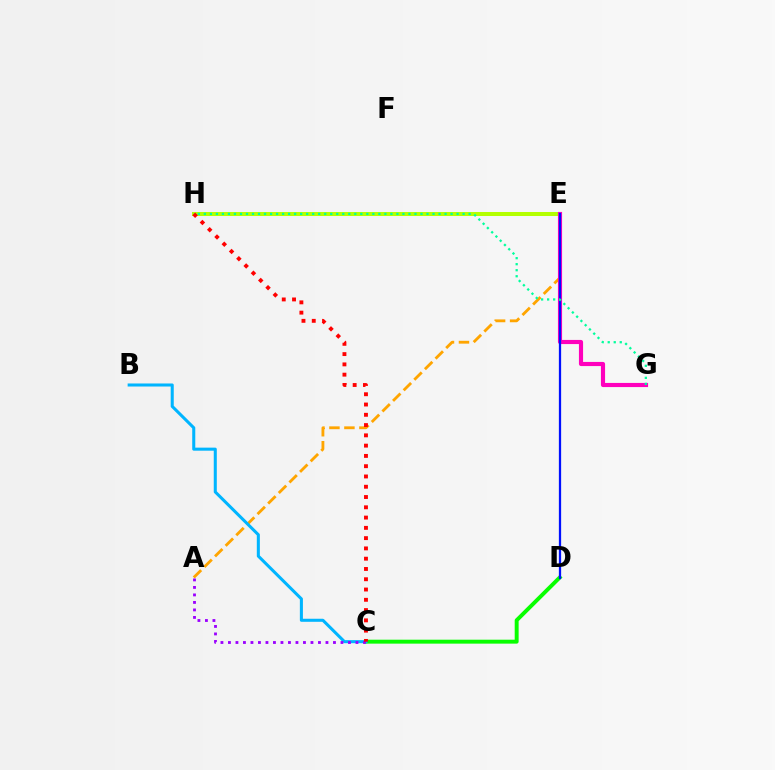{('C', 'D'): [{'color': '#08ff00', 'line_style': 'solid', 'thickness': 2.83}], ('A', 'E'): [{'color': '#ffa500', 'line_style': 'dashed', 'thickness': 2.04}], ('E', 'H'): [{'color': '#b3ff00', 'line_style': 'solid', 'thickness': 2.89}], ('E', 'G'): [{'color': '#ff00bd', 'line_style': 'solid', 'thickness': 2.98}], ('B', 'C'): [{'color': '#00b5ff', 'line_style': 'solid', 'thickness': 2.2}], ('A', 'C'): [{'color': '#9b00ff', 'line_style': 'dotted', 'thickness': 2.04}], ('D', 'E'): [{'color': '#0010ff', 'line_style': 'solid', 'thickness': 1.63}], ('G', 'H'): [{'color': '#00ff9d', 'line_style': 'dotted', 'thickness': 1.63}], ('C', 'H'): [{'color': '#ff0000', 'line_style': 'dotted', 'thickness': 2.79}]}